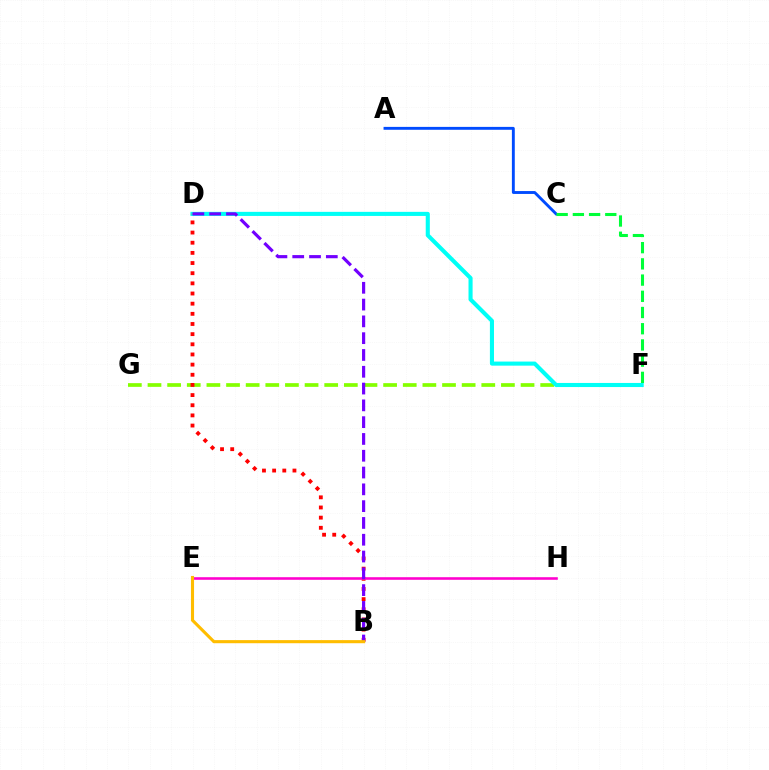{('F', 'G'): [{'color': '#84ff00', 'line_style': 'dashed', 'thickness': 2.67}], ('A', 'C'): [{'color': '#004bff', 'line_style': 'solid', 'thickness': 2.08}], ('D', 'F'): [{'color': '#00fff6', 'line_style': 'solid', 'thickness': 2.94}], ('B', 'D'): [{'color': '#ff0000', 'line_style': 'dotted', 'thickness': 2.76}, {'color': '#7200ff', 'line_style': 'dashed', 'thickness': 2.28}], ('E', 'H'): [{'color': '#ff00cf', 'line_style': 'solid', 'thickness': 1.86}], ('C', 'F'): [{'color': '#00ff39', 'line_style': 'dashed', 'thickness': 2.2}], ('B', 'E'): [{'color': '#ffbd00', 'line_style': 'solid', 'thickness': 2.23}]}